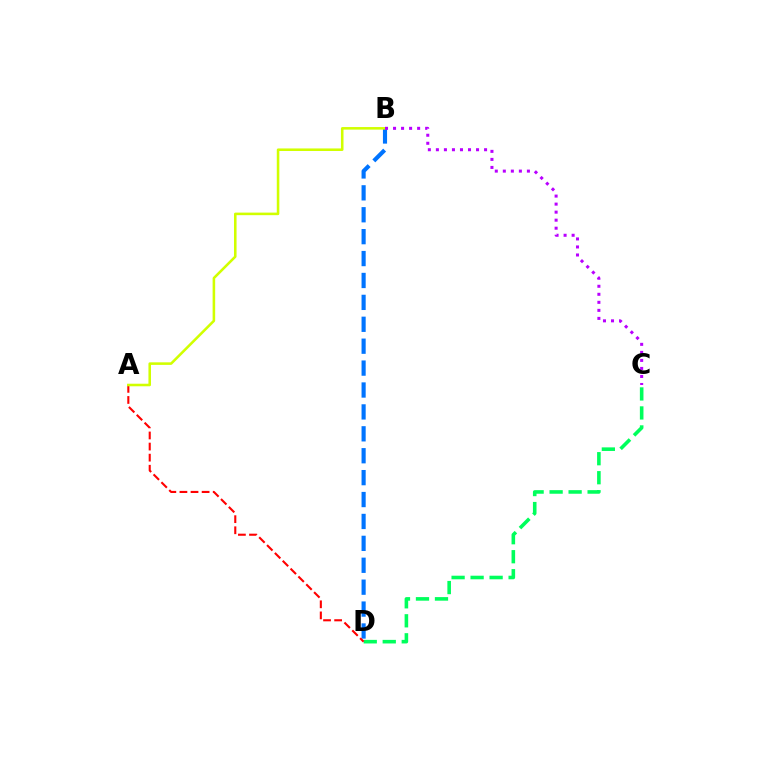{('B', 'D'): [{'color': '#0074ff', 'line_style': 'dashed', 'thickness': 2.98}], ('C', 'D'): [{'color': '#00ff5c', 'line_style': 'dashed', 'thickness': 2.58}], ('A', 'D'): [{'color': '#ff0000', 'line_style': 'dashed', 'thickness': 1.51}], ('A', 'B'): [{'color': '#d1ff00', 'line_style': 'solid', 'thickness': 1.84}], ('B', 'C'): [{'color': '#b900ff', 'line_style': 'dotted', 'thickness': 2.18}]}